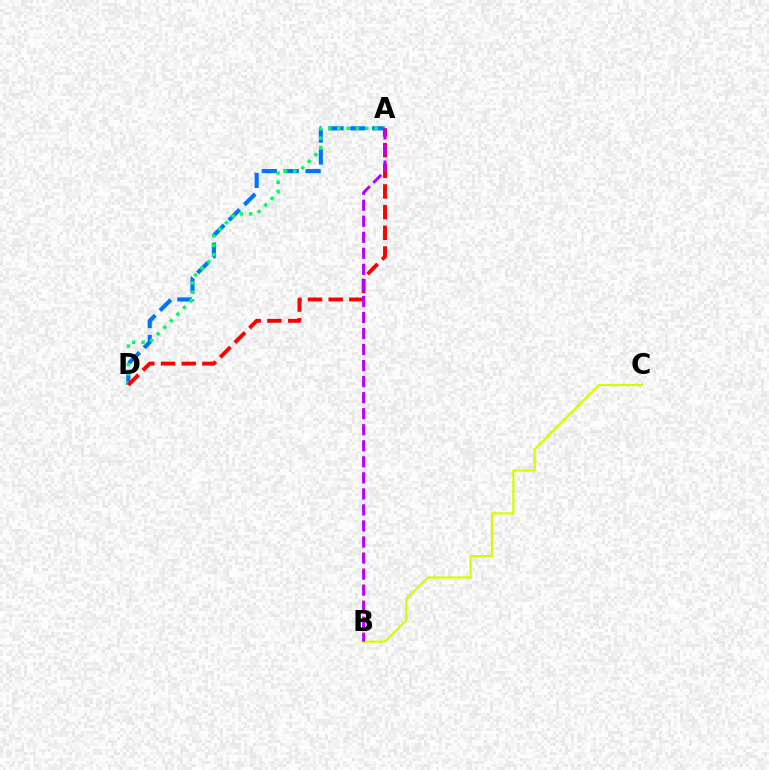{('A', 'D'): [{'color': '#0074ff', 'line_style': 'dashed', 'thickness': 2.97}, {'color': '#00ff5c', 'line_style': 'dotted', 'thickness': 2.52}, {'color': '#ff0000', 'line_style': 'dashed', 'thickness': 2.81}], ('B', 'C'): [{'color': '#d1ff00', 'line_style': 'solid', 'thickness': 1.6}], ('A', 'B'): [{'color': '#b900ff', 'line_style': 'dashed', 'thickness': 2.18}]}